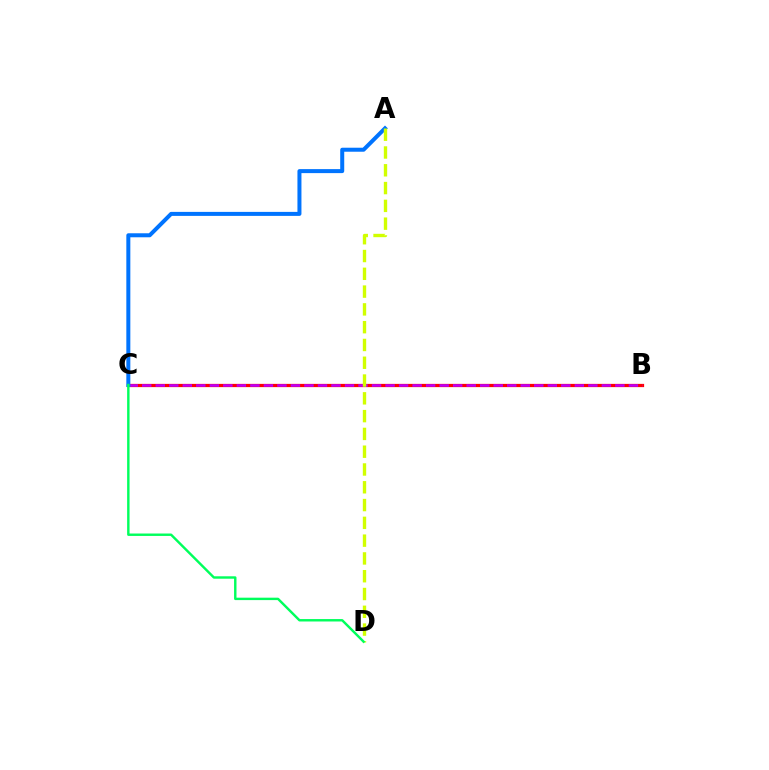{('B', 'C'): [{'color': '#ff0000', 'line_style': 'solid', 'thickness': 2.34}, {'color': '#b900ff', 'line_style': 'dashed', 'thickness': 1.84}], ('A', 'C'): [{'color': '#0074ff', 'line_style': 'solid', 'thickness': 2.88}], ('A', 'D'): [{'color': '#d1ff00', 'line_style': 'dashed', 'thickness': 2.42}], ('C', 'D'): [{'color': '#00ff5c', 'line_style': 'solid', 'thickness': 1.74}]}